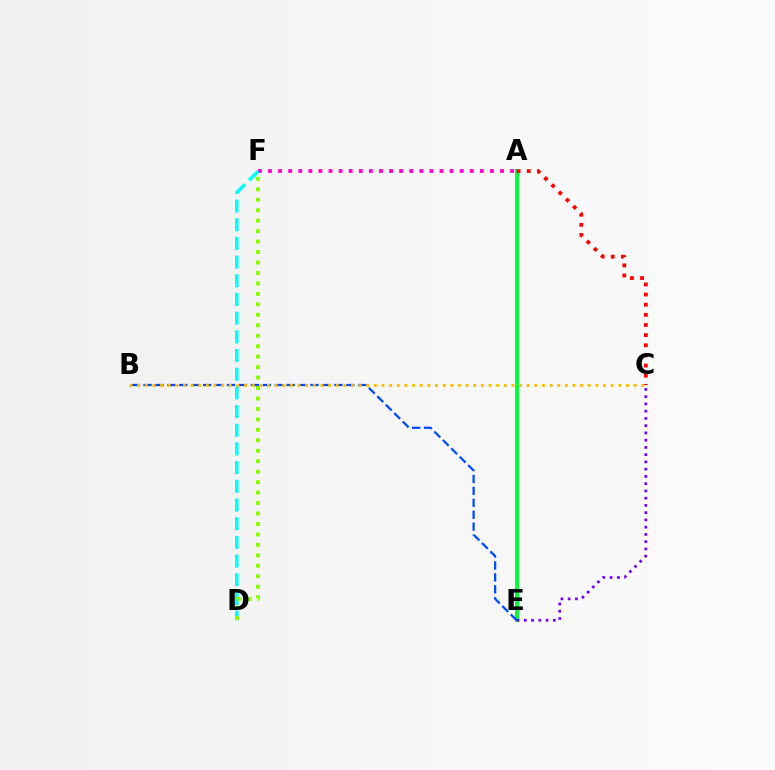{('A', 'F'): [{'color': '#ff00cf', 'line_style': 'dotted', 'thickness': 2.74}], ('D', 'F'): [{'color': '#00fff6', 'line_style': 'dashed', 'thickness': 2.54}, {'color': '#84ff00', 'line_style': 'dotted', 'thickness': 2.84}], ('A', 'E'): [{'color': '#00ff39', 'line_style': 'solid', 'thickness': 2.85}], ('A', 'C'): [{'color': '#ff0000', 'line_style': 'dotted', 'thickness': 2.76}], ('B', 'E'): [{'color': '#004bff', 'line_style': 'dashed', 'thickness': 1.62}], ('C', 'E'): [{'color': '#7200ff', 'line_style': 'dotted', 'thickness': 1.97}], ('B', 'C'): [{'color': '#ffbd00', 'line_style': 'dotted', 'thickness': 2.08}]}